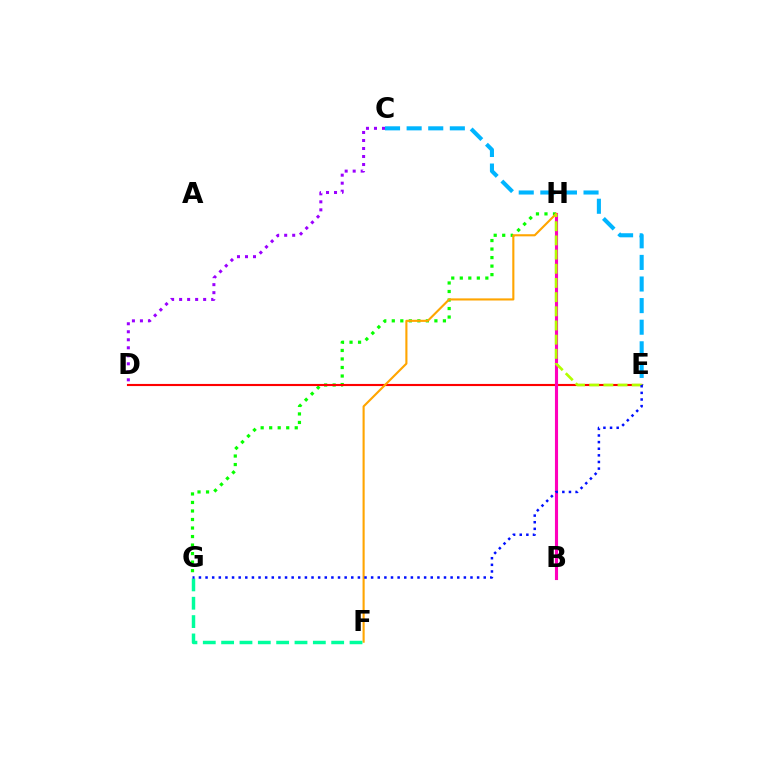{('C', 'D'): [{'color': '#9b00ff', 'line_style': 'dotted', 'thickness': 2.18}], ('G', 'H'): [{'color': '#08ff00', 'line_style': 'dotted', 'thickness': 2.32}], ('D', 'E'): [{'color': '#ff0000', 'line_style': 'solid', 'thickness': 1.53}], ('B', 'H'): [{'color': '#ff00bd', 'line_style': 'solid', 'thickness': 2.24}], ('F', 'H'): [{'color': '#ffa500', 'line_style': 'solid', 'thickness': 1.52}], ('C', 'E'): [{'color': '#00b5ff', 'line_style': 'dashed', 'thickness': 2.93}], ('E', 'H'): [{'color': '#b3ff00', 'line_style': 'dashed', 'thickness': 1.93}], ('F', 'G'): [{'color': '#00ff9d', 'line_style': 'dashed', 'thickness': 2.49}], ('E', 'G'): [{'color': '#0010ff', 'line_style': 'dotted', 'thickness': 1.8}]}